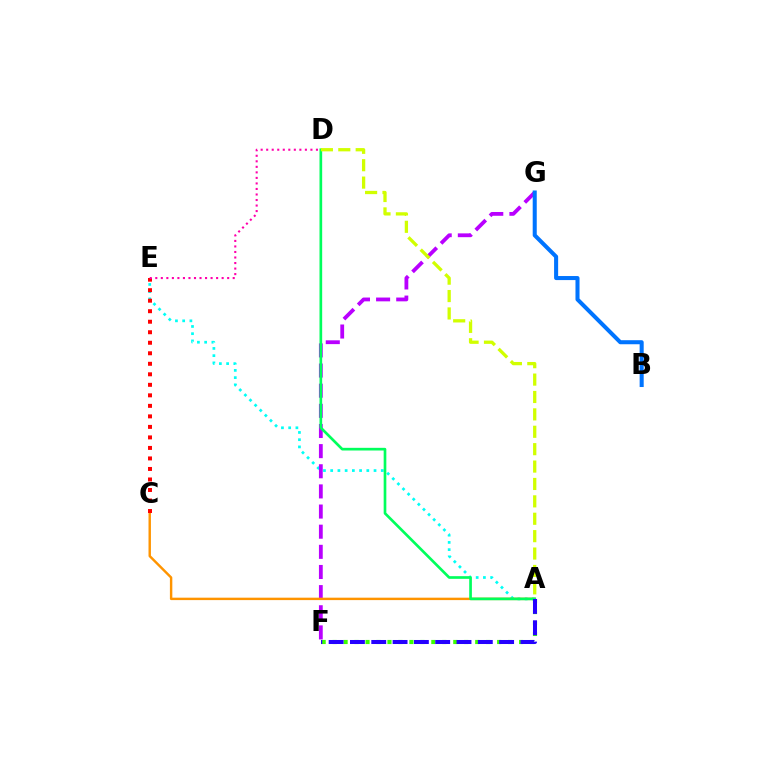{('A', 'E'): [{'color': '#00fff6', 'line_style': 'dotted', 'thickness': 1.96}], ('F', 'G'): [{'color': '#b900ff', 'line_style': 'dashed', 'thickness': 2.74}], ('A', 'F'): [{'color': '#3dff00', 'line_style': 'dotted', 'thickness': 2.98}, {'color': '#2500ff', 'line_style': 'dashed', 'thickness': 2.9}], ('A', 'C'): [{'color': '#ff9400', 'line_style': 'solid', 'thickness': 1.75}], ('A', 'D'): [{'color': '#00ff5c', 'line_style': 'solid', 'thickness': 1.93}, {'color': '#d1ff00', 'line_style': 'dashed', 'thickness': 2.36}], ('C', 'E'): [{'color': '#ff0000', 'line_style': 'dotted', 'thickness': 2.86}], ('B', 'G'): [{'color': '#0074ff', 'line_style': 'solid', 'thickness': 2.92}], ('D', 'E'): [{'color': '#ff00ac', 'line_style': 'dotted', 'thickness': 1.5}]}